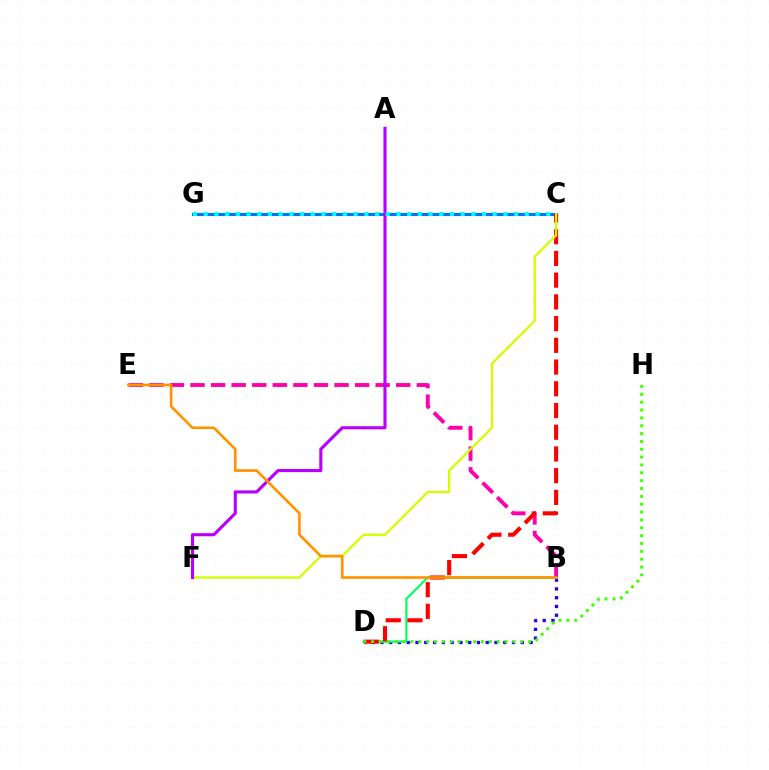{('B', 'D'): [{'color': '#2500ff', 'line_style': 'dotted', 'thickness': 2.38}, {'color': '#00ff5c', 'line_style': 'solid', 'thickness': 1.55}], ('C', 'G'): [{'color': '#0074ff', 'line_style': 'solid', 'thickness': 2.21}, {'color': '#00fff6', 'line_style': 'dotted', 'thickness': 2.91}], ('B', 'E'): [{'color': '#ff00ac', 'line_style': 'dashed', 'thickness': 2.79}, {'color': '#ff9400', 'line_style': 'solid', 'thickness': 1.91}], ('C', 'D'): [{'color': '#ff0000', 'line_style': 'dashed', 'thickness': 2.95}], ('C', 'F'): [{'color': '#d1ff00', 'line_style': 'solid', 'thickness': 1.66}], ('D', 'H'): [{'color': '#3dff00', 'line_style': 'dotted', 'thickness': 2.13}], ('A', 'F'): [{'color': '#b900ff', 'line_style': 'solid', 'thickness': 2.25}]}